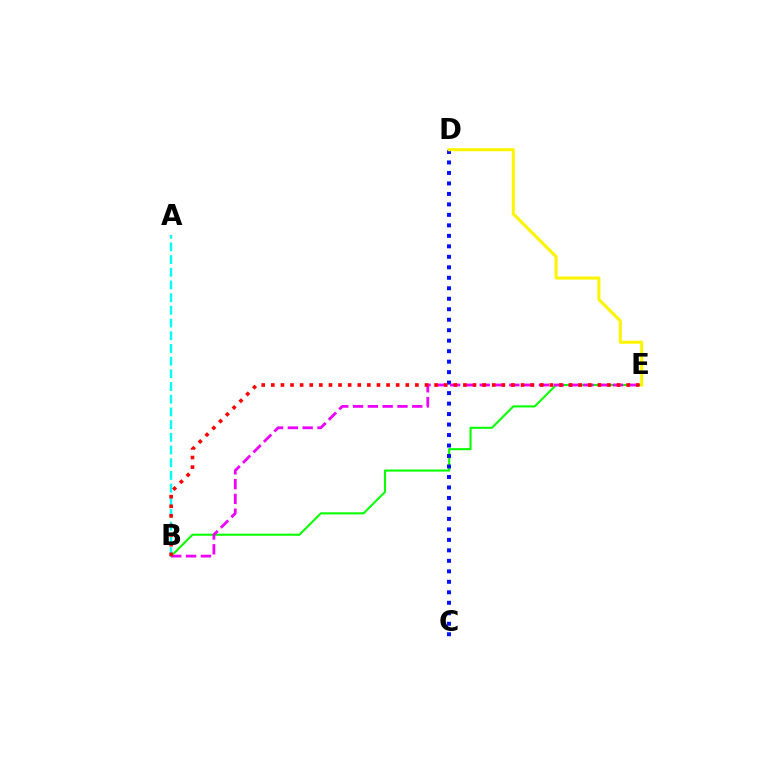{('B', 'E'): [{'color': '#08ff00', 'line_style': 'solid', 'thickness': 1.5}, {'color': '#ee00ff', 'line_style': 'dashed', 'thickness': 2.01}, {'color': '#ff0000', 'line_style': 'dotted', 'thickness': 2.61}], ('C', 'D'): [{'color': '#0010ff', 'line_style': 'dotted', 'thickness': 2.85}], ('A', 'B'): [{'color': '#00fff6', 'line_style': 'dashed', 'thickness': 1.72}], ('D', 'E'): [{'color': '#fcf500', 'line_style': 'solid', 'thickness': 2.2}]}